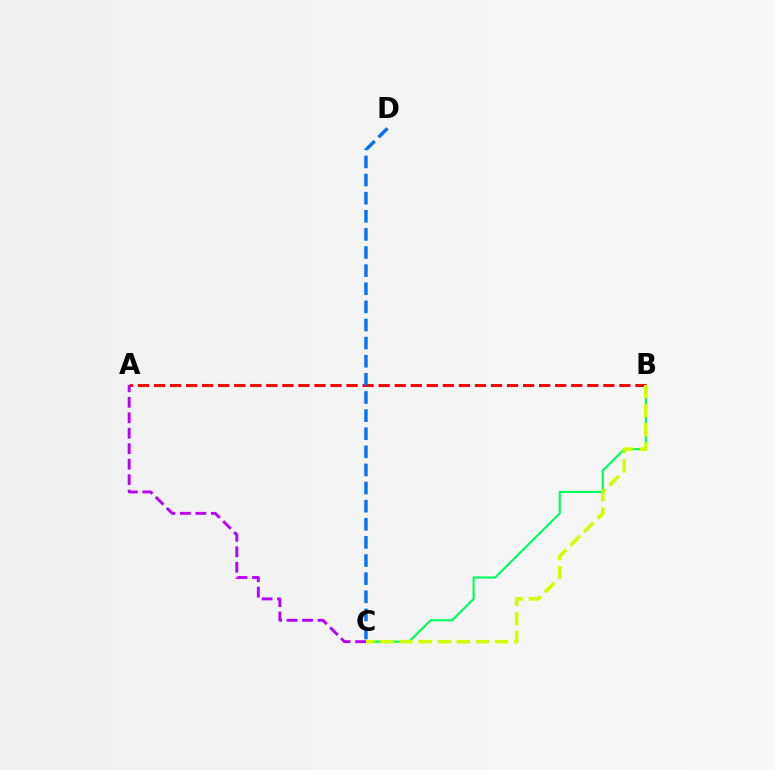{('B', 'C'): [{'color': '#00ff5c', 'line_style': 'solid', 'thickness': 1.54}, {'color': '#d1ff00', 'line_style': 'dashed', 'thickness': 2.6}], ('A', 'B'): [{'color': '#ff0000', 'line_style': 'dashed', 'thickness': 2.18}], ('A', 'C'): [{'color': '#b900ff', 'line_style': 'dashed', 'thickness': 2.1}], ('C', 'D'): [{'color': '#0074ff', 'line_style': 'dashed', 'thickness': 2.46}]}